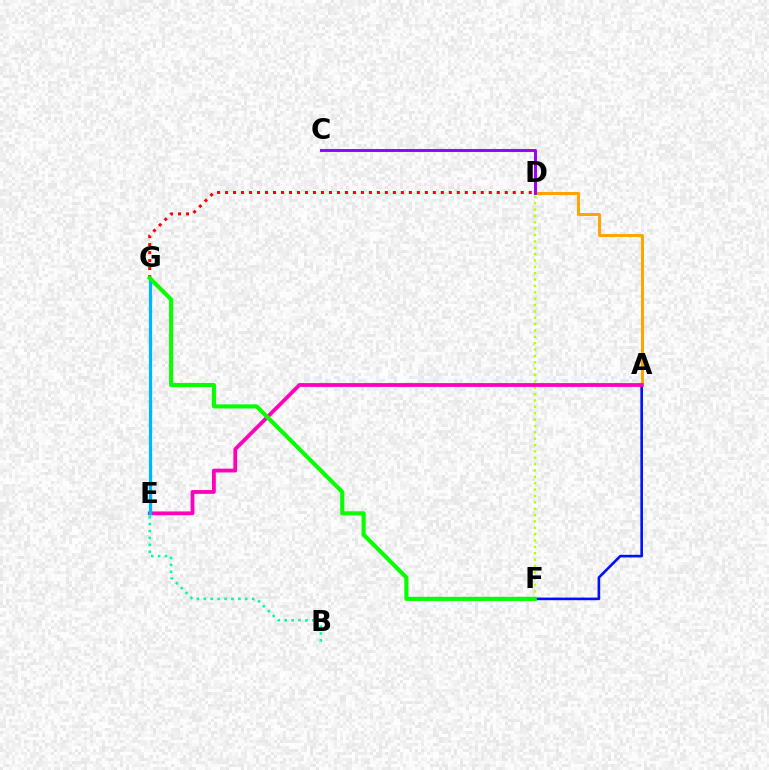{('A', 'F'): [{'color': '#0010ff', 'line_style': 'solid', 'thickness': 1.89}], ('A', 'D'): [{'color': '#ffa500', 'line_style': 'solid', 'thickness': 2.16}], ('B', 'E'): [{'color': '#00ff9d', 'line_style': 'dotted', 'thickness': 1.88}], ('C', 'D'): [{'color': '#9b00ff', 'line_style': 'solid', 'thickness': 2.12}], ('D', 'F'): [{'color': '#b3ff00', 'line_style': 'dotted', 'thickness': 1.73}], ('A', 'E'): [{'color': '#ff00bd', 'line_style': 'solid', 'thickness': 2.73}], ('E', 'G'): [{'color': '#00b5ff', 'line_style': 'solid', 'thickness': 2.34}], ('D', 'G'): [{'color': '#ff0000', 'line_style': 'dotted', 'thickness': 2.17}], ('F', 'G'): [{'color': '#08ff00', 'line_style': 'solid', 'thickness': 2.96}]}